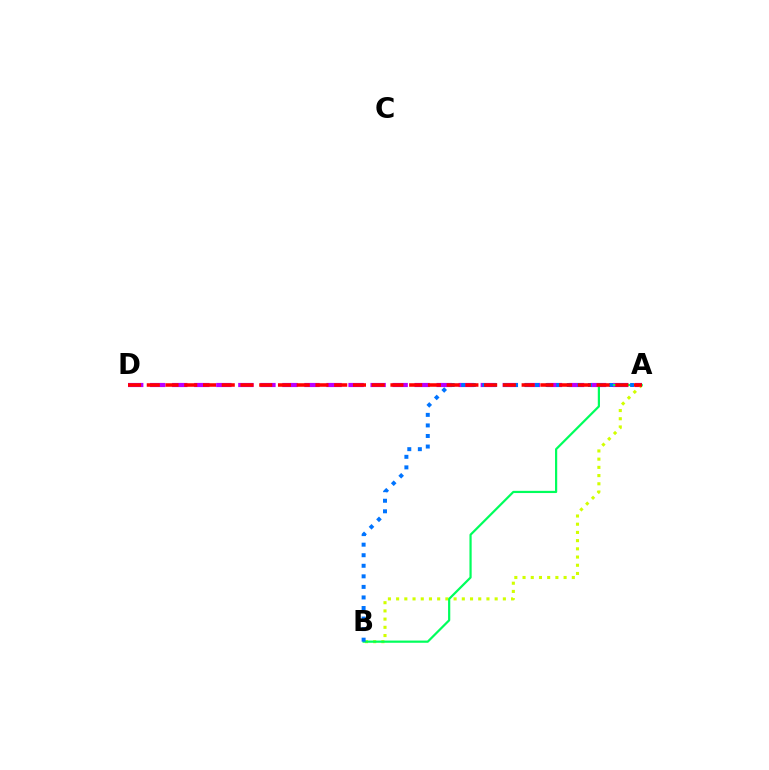{('A', 'D'): [{'color': '#b900ff', 'line_style': 'dashed', 'thickness': 2.99}, {'color': '#ff0000', 'line_style': 'dashed', 'thickness': 2.55}], ('A', 'B'): [{'color': '#d1ff00', 'line_style': 'dotted', 'thickness': 2.23}, {'color': '#00ff5c', 'line_style': 'solid', 'thickness': 1.59}, {'color': '#0074ff', 'line_style': 'dotted', 'thickness': 2.87}]}